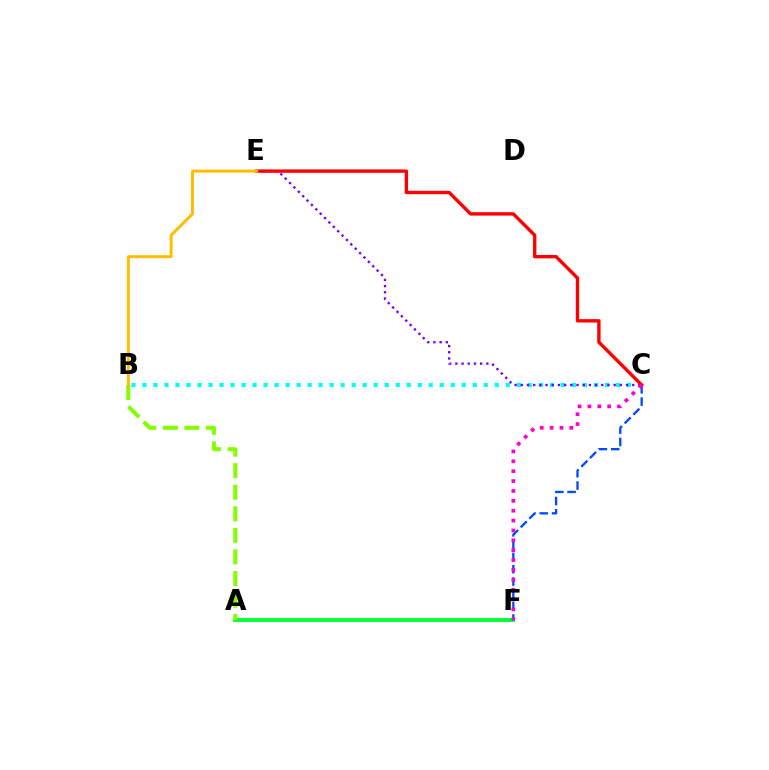{('B', 'C'): [{'color': '#00fff6', 'line_style': 'dotted', 'thickness': 2.99}], ('C', 'E'): [{'color': '#7200ff', 'line_style': 'dotted', 'thickness': 1.68}, {'color': '#ff0000', 'line_style': 'solid', 'thickness': 2.43}], ('A', 'F'): [{'color': '#00ff39', 'line_style': 'solid', 'thickness': 2.79}], ('A', 'B'): [{'color': '#84ff00', 'line_style': 'dashed', 'thickness': 2.93}], ('C', 'F'): [{'color': '#004bff', 'line_style': 'dashed', 'thickness': 1.67}, {'color': '#ff00cf', 'line_style': 'dotted', 'thickness': 2.68}], ('B', 'E'): [{'color': '#ffbd00', 'line_style': 'solid', 'thickness': 2.14}]}